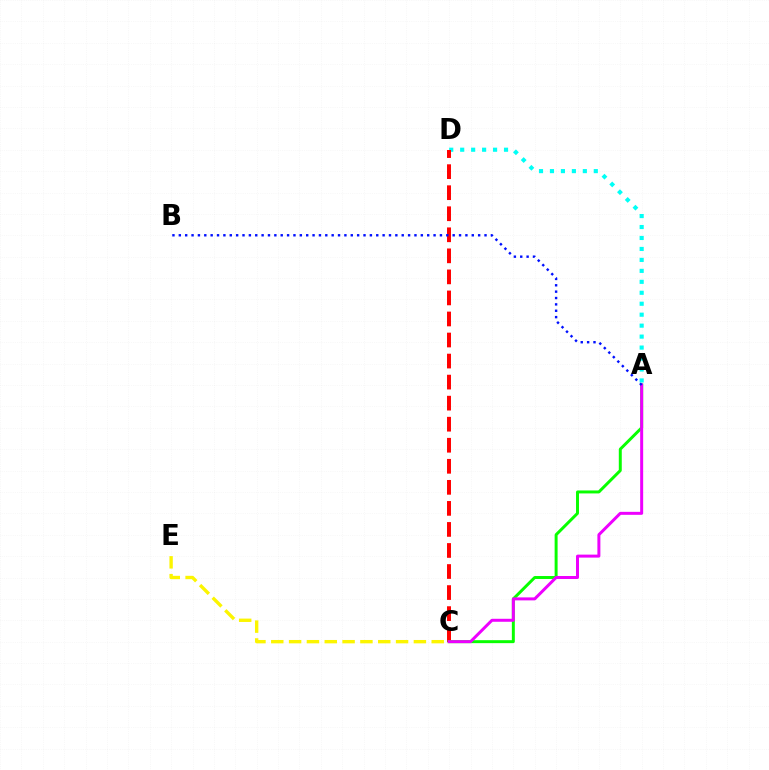{('A', 'D'): [{'color': '#00fff6', 'line_style': 'dotted', 'thickness': 2.98}], ('C', 'E'): [{'color': '#fcf500', 'line_style': 'dashed', 'thickness': 2.42}], ('C', 'D'): [{'color': '#ff0000', 'line_style': 'dashed', 'thickness': 2.86}], ('A', 'C'): [{'color': '#08ff00', 'line_style': 'solid', 'thickness': 2.13}, {'color': '#ee00ff', 'line_style': 'solid', 'thickness': 2.15}], ('A', 'B'): [{'color': '#0010ff', 'line_style': 'dotted', 'thickness': 1.73}]}